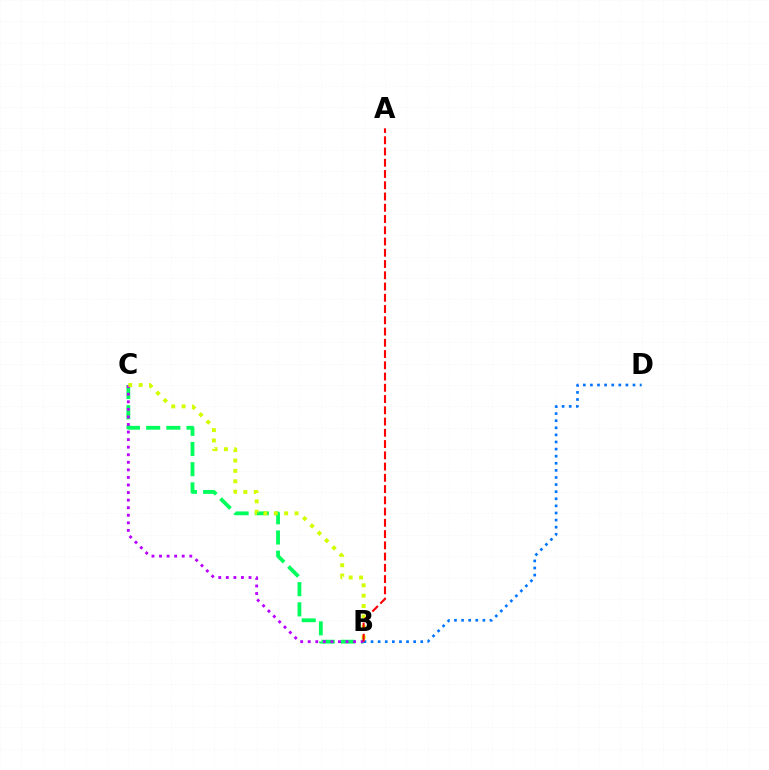{('B', 'C'): [{'color': '#00ff5c', 'line_style': 'dashed', 'thickness': 2.74}, {'color': '#b900ff', 'line_style': 'dotted', 'thickness': 2.06}, {'color': '#d1ff00', 'line_style': 'dotted', 'thickness': 2.82}], ('B', 'D'): [{'color': '#0074ff', 'line_style': 'dotted', 'thickness': 1.93}], ('A', 'B'): [{'color': '#ff0000', 'line_style': 'dashed', 'thickness': 1.53}]}